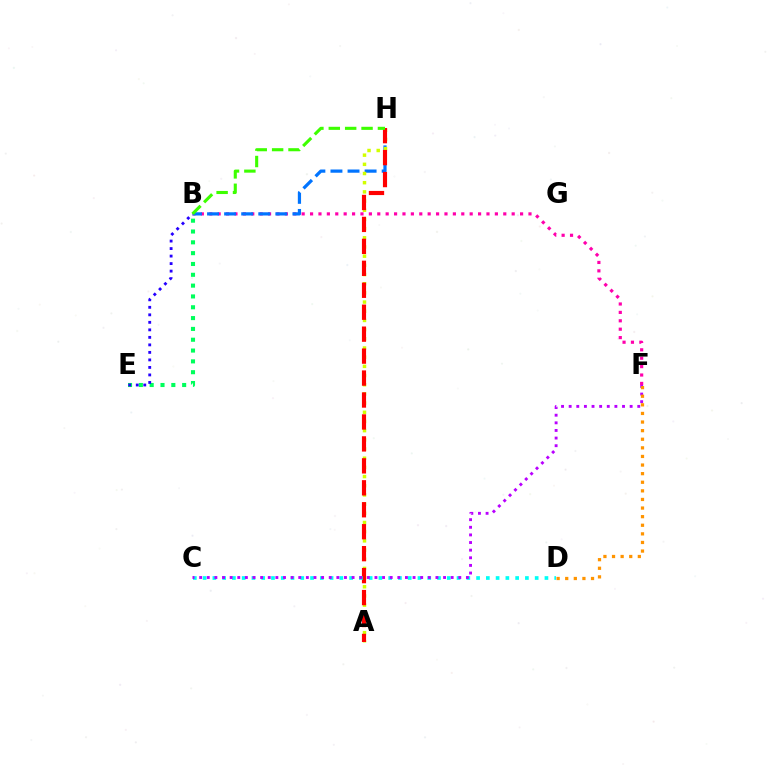{('B', 'F'): [{'color': '#ff00ac', 'line_style': 'dotted', 'thickness': 2.28}], ('B', 'H'): [{'color': '#0074ff', 'line_style': 'dashed', 'thickness': 2.32}, {'color': '#3dff00', 'line_style': 'dashed', 'thickness': 2.23}], ('A', 'H'): [{'color': '#d1ff00', 'line_style': 'dotted', 'thickness': 2.5}, {'color': '#ff0000', 'line_style': 'dashed', 'thickness': 2.98}], ('B', 'E'): [{'color': '#00ff5c', 'line_style': 'dotted', 'thickness': 2.94}, {'color': '#2500ff', 'line_style': 'dotted', 'thickness': 2.04}], ('C', 'D'): [{'color': '#00fff6', 'line_style': 'dotted', 'thickness': 2.65}], ('C', 'F'): [{'color': '#b900ff', 'line_style': 'dotted', 'thickness': 2.07}], ('D', 'F'): [{'color': '#ff9400', 'line_style': 'dotted', 'thickness': 2.34}]}